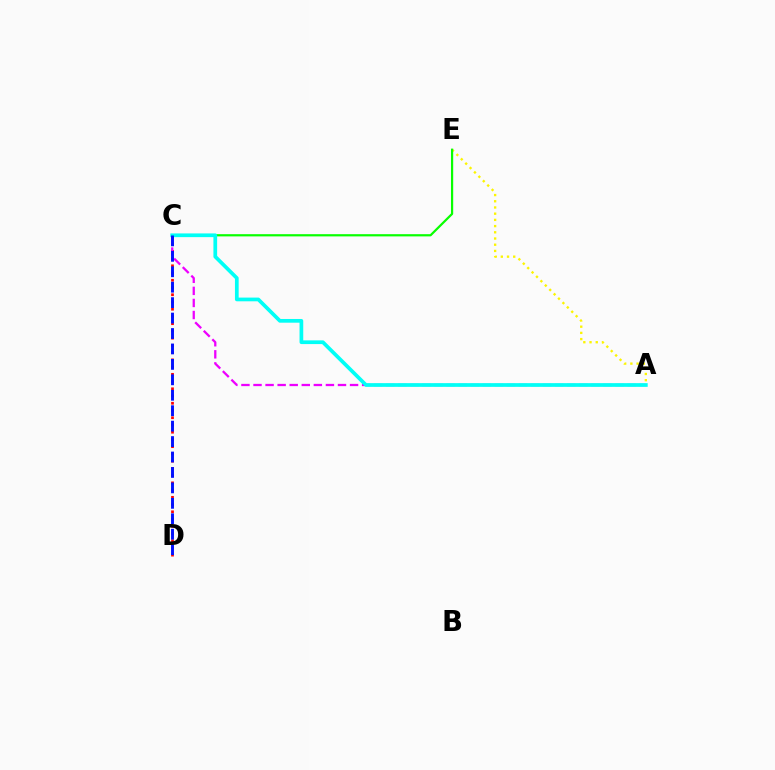{('A', 'E'): [{'color': '#fcf500', 'line_style': 'dotted', 'thickness': 1.69}], ('C', 'D'): [{'color': '#ff0000', 'line_style': 'dotted', 'thickness': 1.97}, {'color': '#0010ff', 'line_style': 'dashed', 'thickness': 2.1}], ('A', 'C'): [{'color': '#ee00ff', 'line_style': 'dashed', 'thickness': 1.64}, {'color': '#00fff6', 'line_style': 'solid', 'thickness': 2.67}], ('C', 'E'): [{'color': '#08ff00', 'line_style': 'solid', 'thickness': 1.59}]}